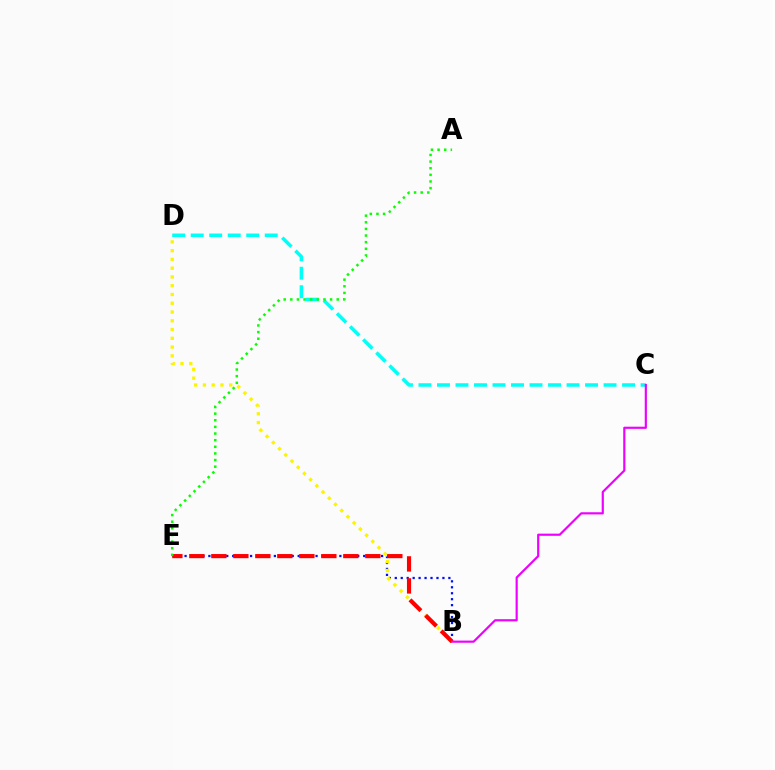{('C', 'D'): [{'color': '#00fff6', 'line_style': 'dashed', 'thickness': 2.51}], ('B', 'E'): [{'color': '#0010ff', 'line_style': 'dotted', 'thickness': 1.62}, {'color': '#ff0000', 'line_style': 'dashed', 'thickness': 2.99}], ('B', 'D'): [{'color': '#fcf500', 'line_style': 'dotted', 'thickness': 2.38}], ('A', 'E'): [{'color': '#08ff00', 'line_style': 'dotted', 'thickness': 1.8}], ('B', 'C'): [{'color': '#ee00ff', 'line_style': 'solid', 'thickness': 1.56}]}